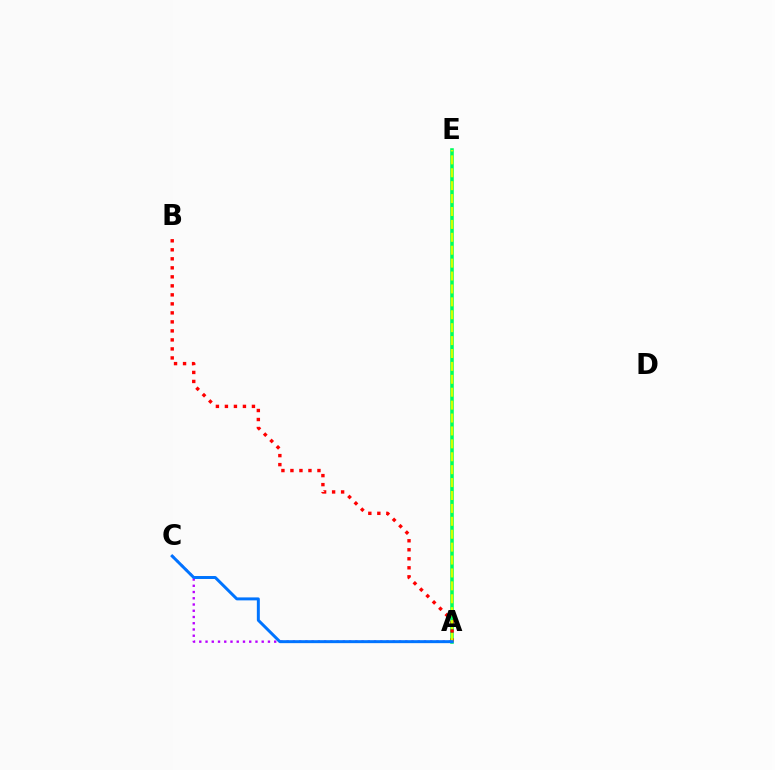{('A', 'E'): [{'color': '#00ff5c', 'line_style': 'solid', 'thickness': 2.58}, {'color': '#d1ff00', 'line_style': 'dashed', 'thickness': 1.75}], ('A', 'B'): [{'color': '#ff0000', 'line_style': 'dotted', 'thickness': 2.45}], ('A', 'C'): [{'color': '#b900ff', 'line_style': 'dotted', 'thickness': 1.7}, {'color': '#0074ff', 'line_style': 'solid', 'thickness': 2.13}]}